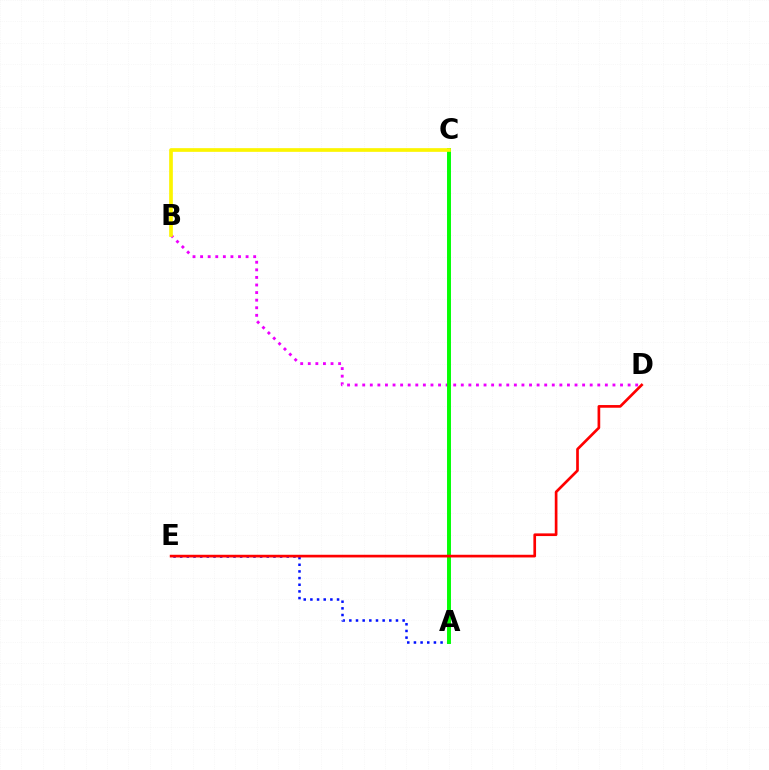{('A', 'C'): [{'color': '#00fff6', 'line_style': 'solid', 'thickness': 2.71}, {'color': '#08ff00', 'line_style': 'solid', 'thickness': 2.8}], ('B', 'D'): [{'color': '#ee00ff', 'line_style': 'dotted', 'thickness': 2.06}], ('A', 'E'): [{'color': '#0010ff', 'line_style': 'dotted', 'thickness': 1.81}], ('B', 'C'): [{'color': '#fcf500', 'line_style': 'solid', 'thickness': 2.65}], ('D', 'E'): [{'color': '#ff0000', 'line_style': 'solid', 'thickness': 1.93}]}